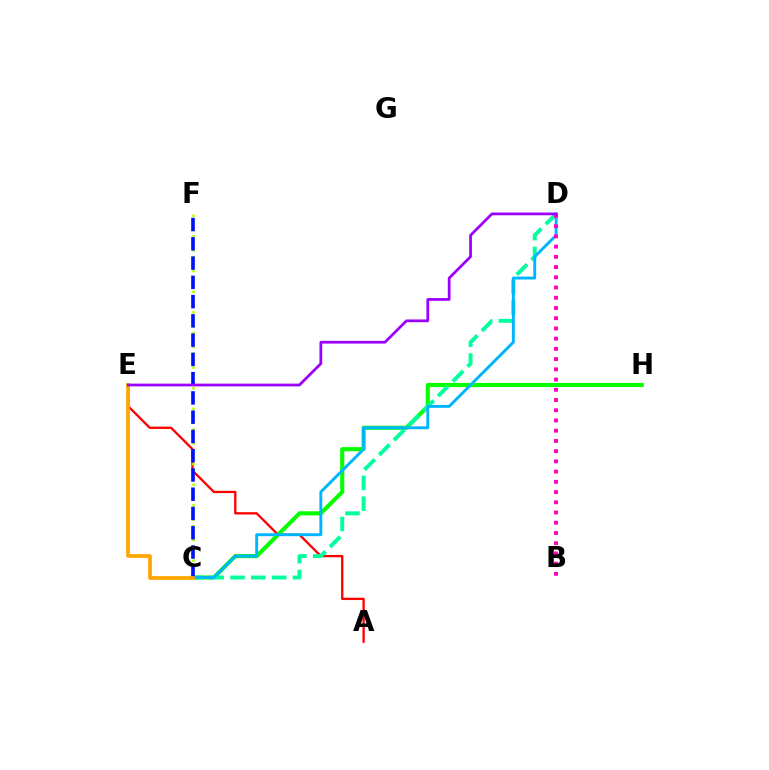{('A', 'E'): [{'color': '#ff0000', 'line_style': 'solid', 'thickness': 1.66}], ('C', 'F'): [{'color': '#b3ff00', 'line_style': 'dotted', 'thickness': 1.87}, {'color': '#0010ff', 'line_style': 'dashed', 'thickness': 2.62}], ('C', 'H'): [{'color': '#08ff00', 'line_style': 'solid', 'thickness': 2.97}], ('C', 'D'): [{'color': '#00ff9d', 'line_style': 'dashed', 'thickness': 2.83}, {'color': '#00b5ff', 'line_style': 'solid', 'thickness': 2.09}], ('C', 'E'): [{'color': '#ffa500', 'line_style': 'solid', 'thickness': 2.67}], ('B', 'D'): [{'color': '#ff00bd', 'line_style': 'dotted', 'thickness': 2.78}], ('D', 'E'): [{'color': '#9b00ff', 'line_style': 'solid', 'thickness': 1.97}]}